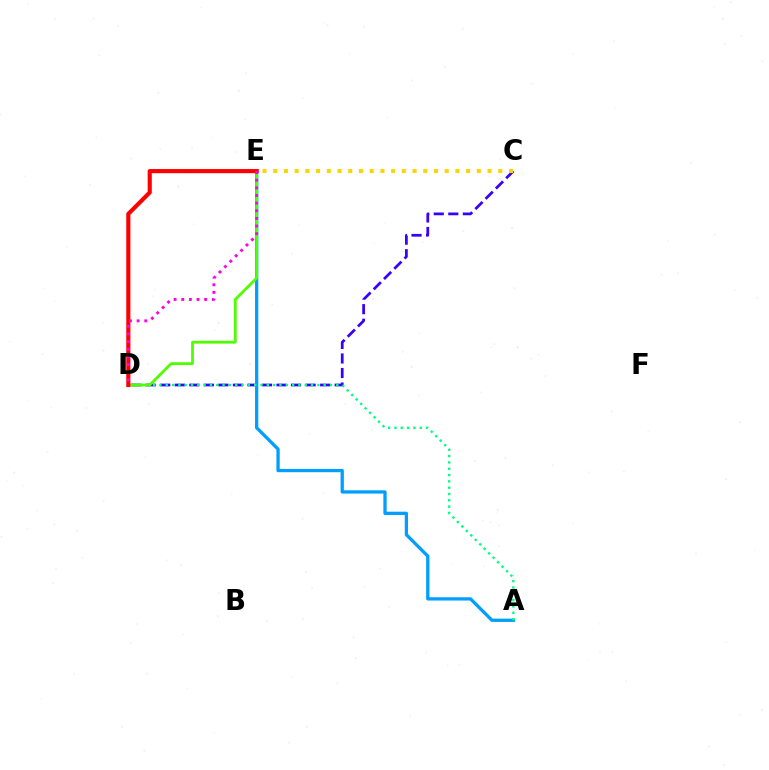{('C', 'D'): [{'color': '#3700ff', 'line_style': 'dashed', 'thickness': 1.97}], ('A', 'E'): [{'color': '#009eff', 'line_style': 'solid', 'thickness': 2.36}], ('A', 'D'): [{'color': '#00ff86', 'line_style': 'dotted', 'thickness': 1.72}], ('D', 'E'): [{'color': '#4fff00', 'line_style': 'solid', 'thickness': 2.01}, {'color': '#ff0000', 'line_style': 'solid', 'thickness': 2.97}, {'color': '#ff00ed', 'line_style': 'dotted', 'thickness': 2.08}], ('C', 'E'): [{'color': '#ffd500', 'line_style': 'dotted', 'thickness': 2.91}]}